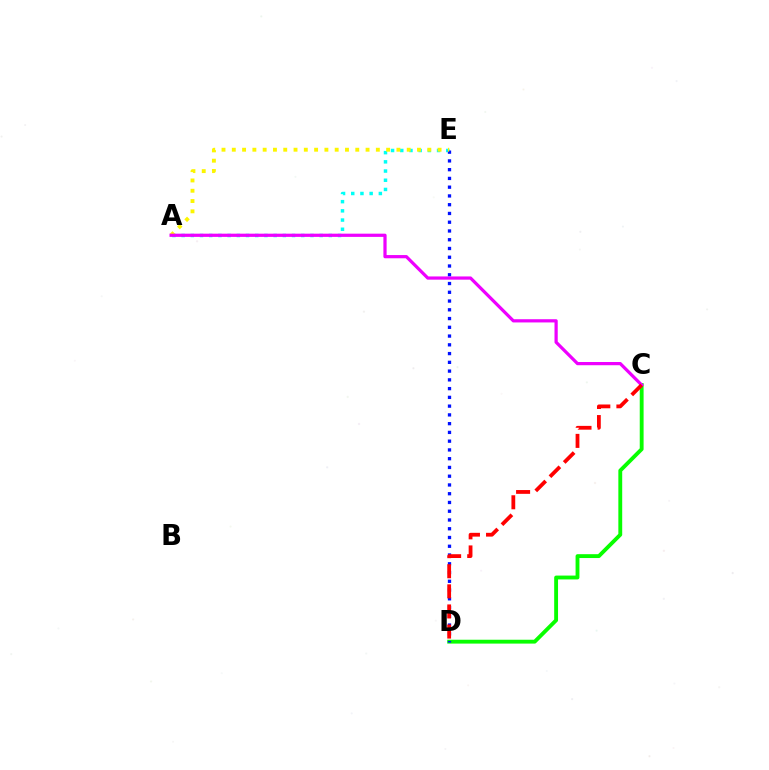{('A', 'E'): [{'color': '#00fff6', 'line_style': 'dotted', 'thickness': 2.5}, {'color': '#fcf500', 'line_style': 'dotted', 'thickness': 2.8}], ('C', 'D'): [{'color': '#08ff00', 'line_style': 'solid', 'thickness': 2.77}, {'color': '#ff0000', 'line_style': 'dashed', 'thickness': 2.73}], ('D', 'E'): [{'color': '#0010ff', 'line_style': 'dotted', 'thickness': 2.38}], ('A', 'C'): [{'color': '#ee00ff', 'line_style': 'solid', 'thickness': 2.32}]}